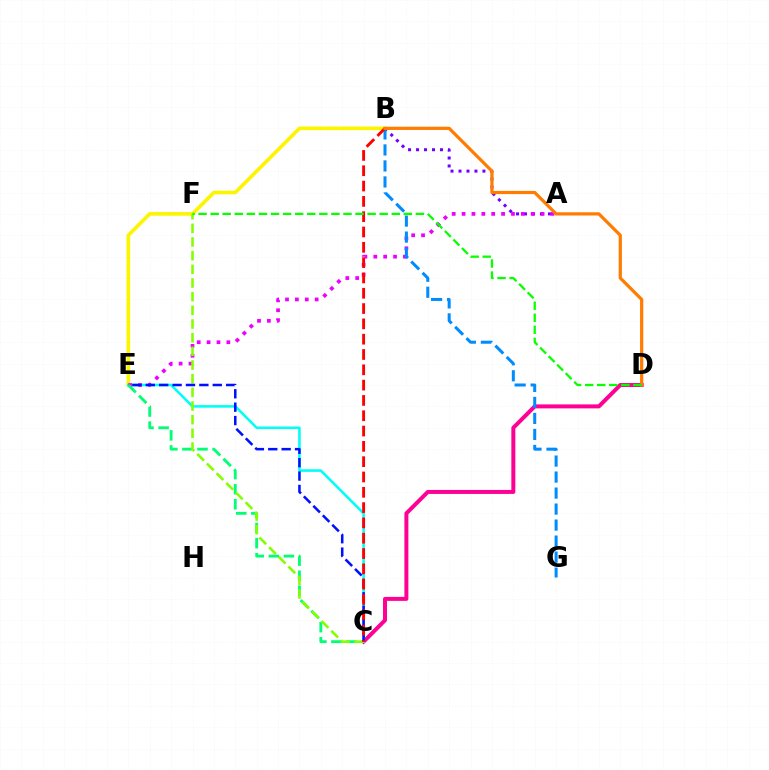{('B', 'E'): [{'color': '#fcf500', 'line_style': 'solid', 'thickness': 2.61}], ('C', 'D'): [{'color': '#ff0094', 'line_style': 'solid', 'thickness': 2.87}], ('A', 'B'): [{'color': '#7200ff', 'line_style': 'dotted', 'thickness': 2.17}], ('C', 'E'): [{'color': '#00fff6', 'line_style': 'solid', 'thickness': 1.85}, {'color': '#00ff74', 'line_style': 'dashed', 'thickness': 2.05}, {'color': '#0010ff', 'line_style': 'dashed', 'thickness': 1.82}], ('A', 'E'): [{'color': '#ee00ff', 'line_style': 'dotted', 'thickness': 2.68}], ('C', 'F'): [{'color': '#84ff00', 'line_style': 'dashed', 'thickness': 1.86}], ('B', 'G'): [{'color': '#008cff', 'line_style': 'dashed', 'thickness': 2.17}], ('B', 'C'): [{'color': '#ff0000', 'line_style': 'dashed', 'thickness': 2.08}], ('B', 'D'): [{'color': '#ff7c00', 'line_style': 'solid', 'thickness': 2.31}], ('D', 'F'): [{'color': '#08ff00', 'line_style': 'dashed', 'thickness': 1.64}]}